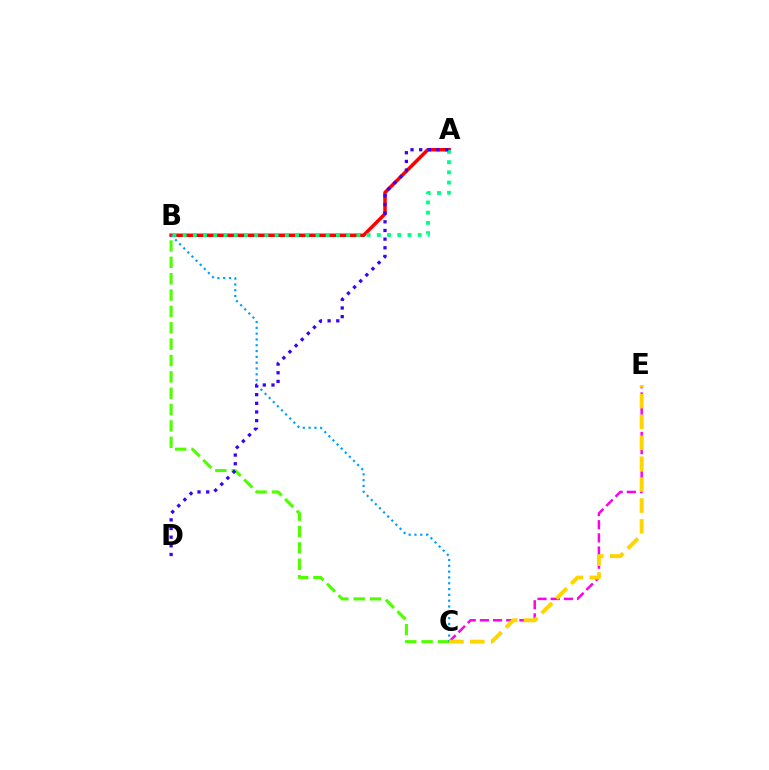{('C', 'E'): [{'color': '#ff00ed', 'line_style': 'dashed', 'thickness': 1.79}, {'color': '#ffd500', 'line_style': 'dashed', 'thickness': 2.83}], ('B', 'C'): [{'color': '#4fff00', 'line_style': 'dashed', 'thickness': 2.22}, {'color': '#009eff', 'line_style': 'dotted', 'thickness': 1.58}], ('A', 'B'): [{'color': '#ff0000', 'line_style': 'solid', 'thickness': 2.53}, {'color': '#00ff86', 'line_style': 'dotted', 'thickness': 2.78}], ('A', 'D'): [{'color': '#3700ff', 'line_style': 'dotted', 'thickness': 2.35}]}